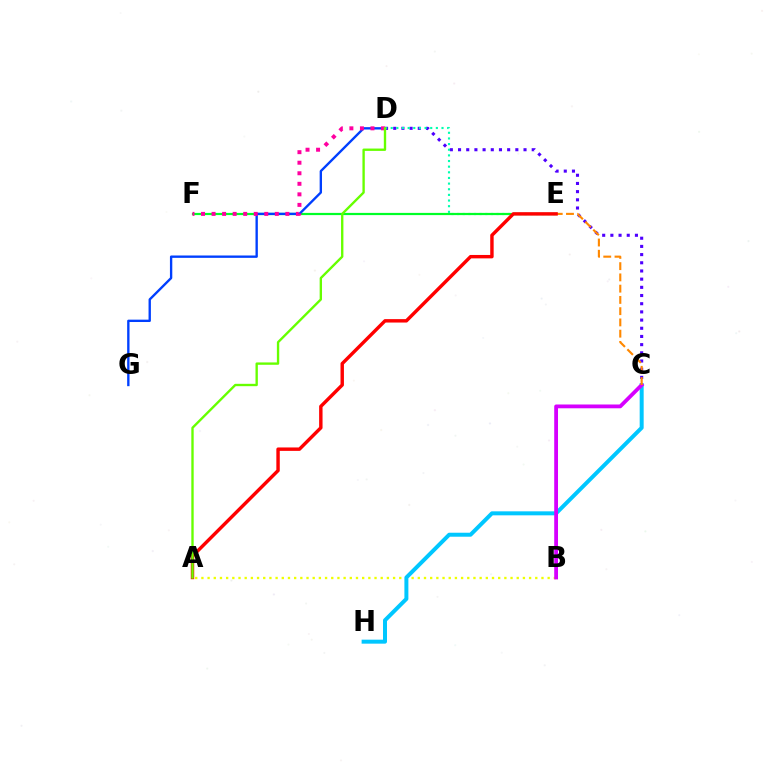{('C', 'D'): [{'color': '#4f00ff', 'line_style': 'dotted', 'thickness': 2.22}], ('D', 'E'): [{'color': '#00ffaf', 'line_style': 'dotted', 'thickness': 1.53}], ('A', 'B'): [{'color': '#eeff00', 'line_style': 'dotted', 'thickness': 1.68}], ('C', 'H'): [{'color': '#00c7ff', 'line_style': 'solid', 'thickness': 2.87}], ('E', 'F'): [{'color': '#00ff27', 'line_style': 'solid', 'thickness': 1.59}], ('B', 'C'): [{'color': '#d600ff', 'line_style': 'solid', 'thickness': 2.73}], ('D', 'G'): [{'color': '#003fff', 'line_style': 'solid', 'thickness': 1.7}], ('C', 'E'): [{'color': '#ff8800', 'line_style': 'dashed', 'thickness': 1.53}], ('D', 'F'): [{'color': '#ff00a0', 'line_style': 'dotted', 'thickness': 2.86}], ('A', 'E'): [{'color': '#ff0000', 'line_style': 'solid', 'thickness': 2.46}], ('A', 'D'): [{'color': '#66ff00', 'line_style': 'solid', 'thickness': 1.7}]}